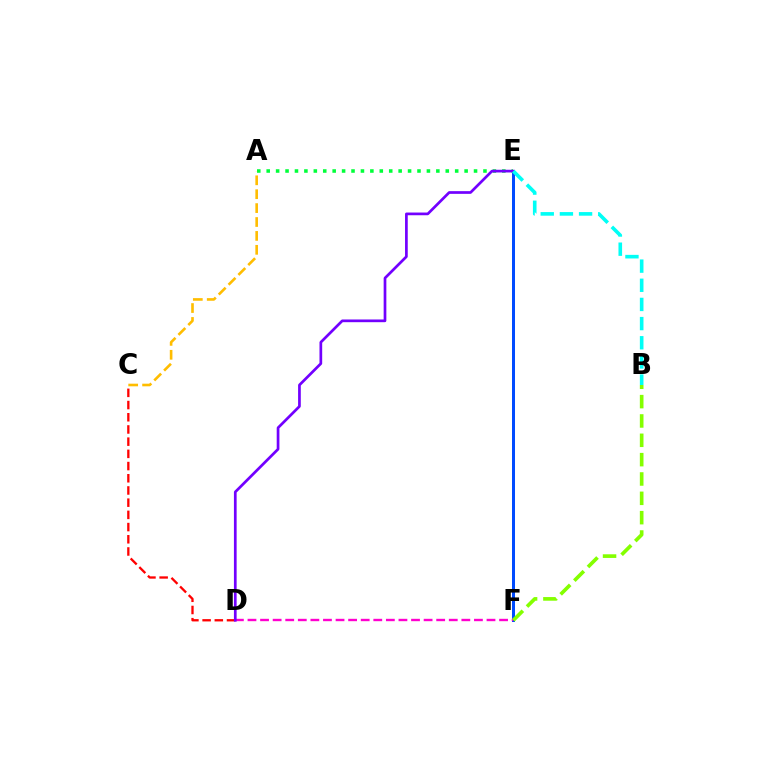{('E', 'F'): [{'color': '#004bff', 'line_style': 'solid', 'thickness': 2.17}], ('D', 'F'): [{'color': '#ff00cf', 'line_style': 'dashed', 'thickness': 1.71}], ('B', 'F'): [{'color': '#84ff00', 'line_style': 'dashed', 'thickness': 2.63}], ('A', 'E'): [{'color': '#00ff39', 'line_style': 'dotted', 'thickness': 2.56}], ('C', 'D'): [{'color': '#ff0000', 'line_style': 'dashed', 'thickness': 1.66}], ('D', 'E'): [{'color': '#7200ff', 'line_style': 'solid', 'thickness': 1.95}], ('A', 'C'): [{'color': '#ffbd00', 'line_style': 'dashed', 'thickness': 1.89}], ('B', 'E'): [{'color': '#00fff6', 'line_style': 'dashed', 'thickness': 2.6}]}